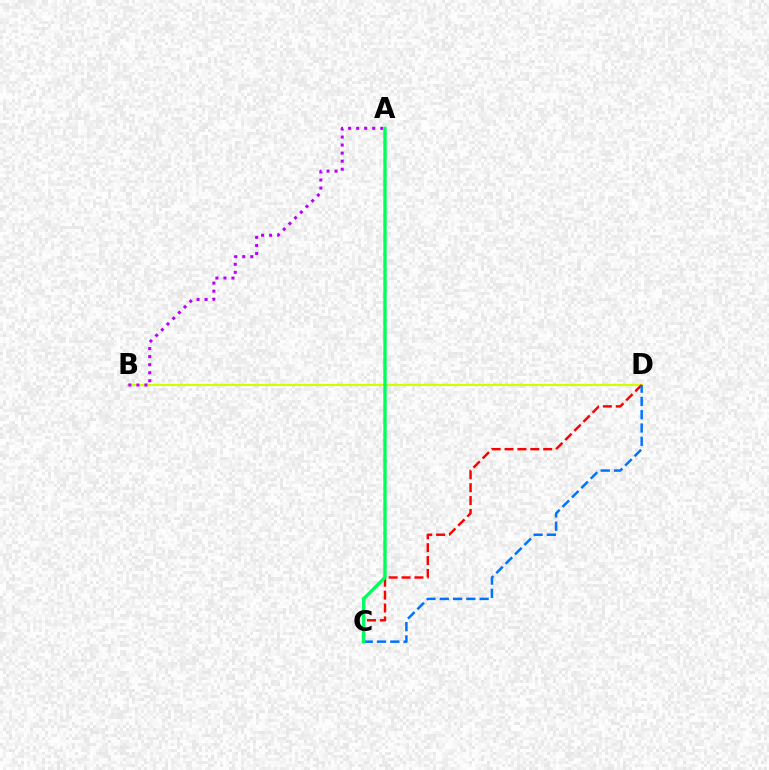{('B', 'D'): [{'color': '#d1ff00', 'line_style': 'solid', 'thickness': 1.53}], ('C', 'D'): [{'color': '#ff0000', 'line_style': 'dashed', 'thickness': 1.75}, {'color': '#0074ff', 'line_style': 'dashed', 'thickness': 1.81}], ('A', 'B'): [{'color': '#b900ff', 'line_style': 'dotted', 'thickness': 2.19}], ('A', 'C'): [{'color': '#00ff5c', 'line_style': 'solid', 'thickness': 2.43}]}